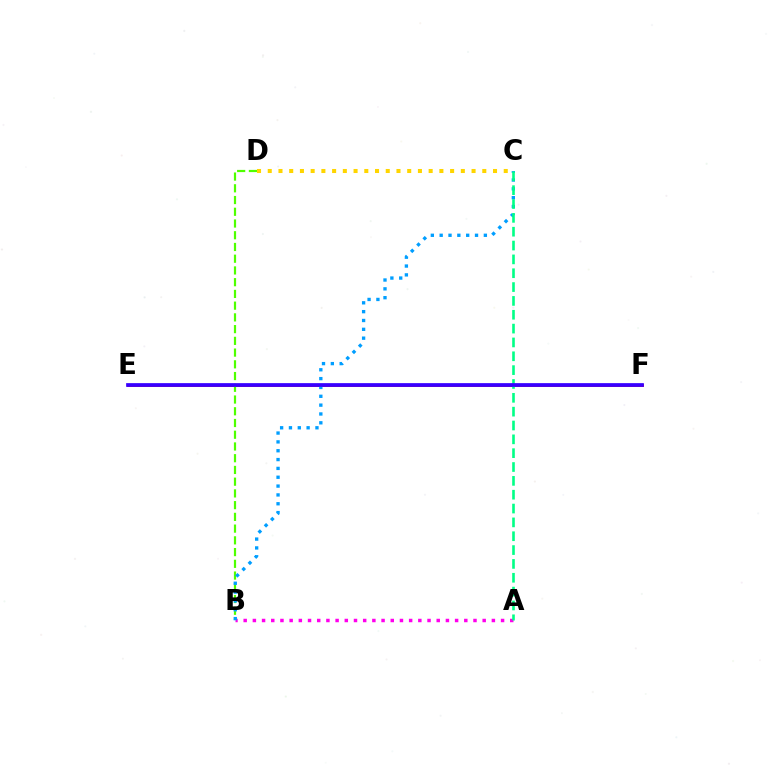{('E', 'F'): [{'color': '#ff0000', 'line_style': 'solid', 'thickness': 2.0}, {'color': '#3700ff', 'line_style': 'solid', 'thickness': 2.69}], ('B', 'D'): [{'color': '#4fff00', 'line_style': 'dashed', 'thickness': 1.59}], ('C', 'D'): [{'color': '#ffd500', 'line_style': 'dotted', 'thickness': 2.91}], ('A', 'B'): [{'color': '#ff00ed', 'line_style': 'dotted', 'thickness': 2.5}], ('B', 'C'): [{'color': '#009eff', 'line_style': 'dotted', 'thickness': 2.4}], ('A', 'C'): [{'color': '#00ff86', 'line_style': 'dashed', 'thickness': 1.88}]}